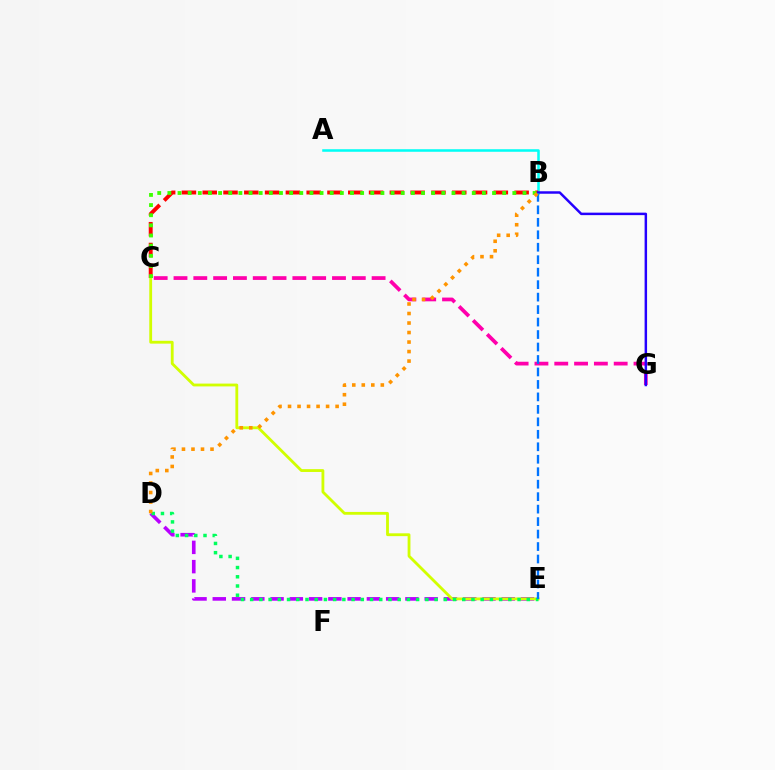{('A', 'B'): [{'color': '#00fff6', 'line_style': 'solid', 'thickness': 1.83}], ('B', 'C'): [{'color': '#ff0000', 'line_style': 'dashed', 'thickness': 2.82}, {'color': '#3dff00', 'line_style': 'dotted', 'thickness': 2.76}], ('D', 'E'): [{'color': '#b900ff', 'line_style': 'dashed', 'thickness': 2.62}, {'color': '#00ff5c', 'line_style': 'dotted', 'thickness': 2.51}], ('C', 'G'): [{'color': '#ff00ac', 'line_style': 'dashed', 'thickness': 2.69}], ('B', 'G'): [{'color': '#2500ff', 'line_style': 'solid', 'thickness': 1.78}], ('C', 'E'): [{'color': '#d1ff00', 'line_style': 'solid', 'thickness': 2.03}], ('B', 'E'): [{'color': '#0074ff', 'line_style': 'dashed', 'thickness': 1.69}], ('B', 'D'): [{'color': '#ff9400', 'line_style': 'dotted', 'thickness': 2.59}]}